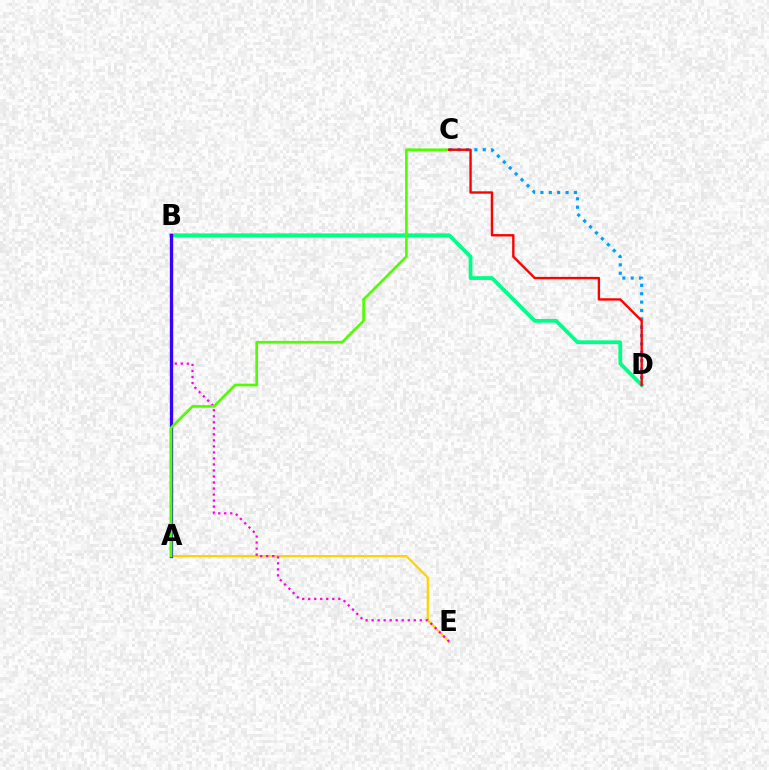{('A', 'E'): [{'color': '#ffd500', 'line_style': 'solid', 'thickness': 1.63}], ('B', 'D'): [{'color': '#00ff86', 'line_style': 'solid', 'thickness': 2.72}], ('B', 'E'): [{'color': '#ff00ed', 'line_style': 'dotted', 'thickness': 1.64}], ('A', 'B'): [{'color': '#3700ff', 'line_style': 'solid', 'thickness': 2.38}], ('A', 'C'): [{'color': '#4fff00', 'line_style': 'solid', 'thickness': 1.91}], ('C', 'D'): [{'color': '#009eff', 'line_style': 'dotted', 'thickness': 2.28}, {'color': '#ff0000', 'line_style': 'solid', 'thickness': 1.72}]}